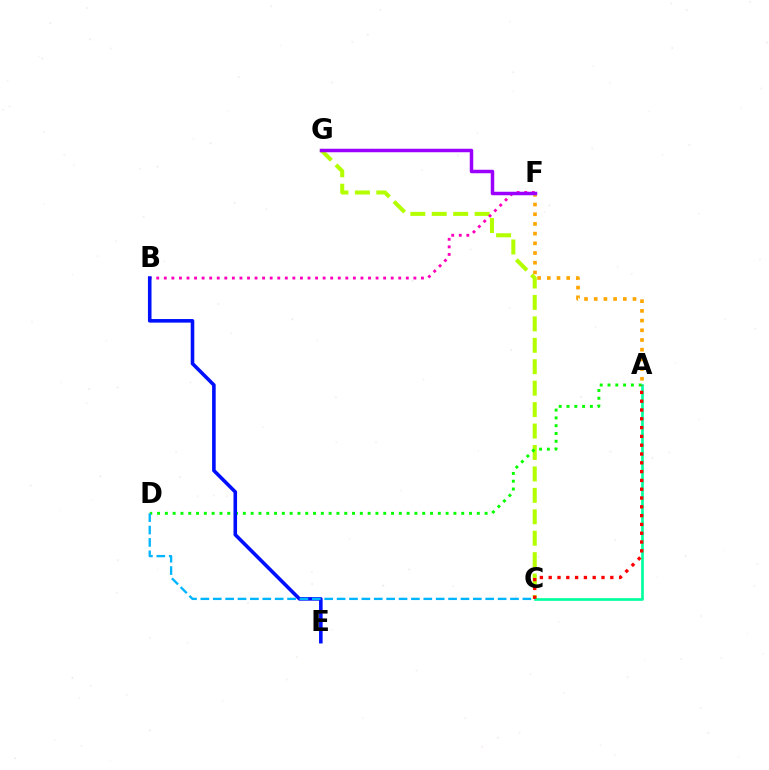{('C', 'G'): [{'color': '#b3ff00', 'line_style': 'dashed', 'thickness': 2.91}], ('B', 'F'): [{'color': '#ff00bd', 'line_style': 'dotted', 'thickness': 2.05}], ('A', 'C'): [{'color': '#00ff9d', 'line_style': 'solid', 'thickness': 1.93}, {'color': '#ff0000', 'line_style': 'dotted', 'thickness': 2.39}], ('A', 'D'): [{'color': '#08ff00', 'line_style': 'dotted', 'thickness': 2.12}], ('A', 'F'): [{'color': '#ffa500', 'line_style': 'dotted', 'thickness': 2.63}], ('F', 'G'): [{'color': '#9b00ff', 'line_style': 'solid', 'thickness': 2.52}], ('B', 'E'): [{'color': '#0010ff', 'line_style': 'solid', 'thickness': 2.58}], ('C', 'D'): [{'color': '#00b5ff', 'line_style': 'dashed', 'thickness': 1.68}]}